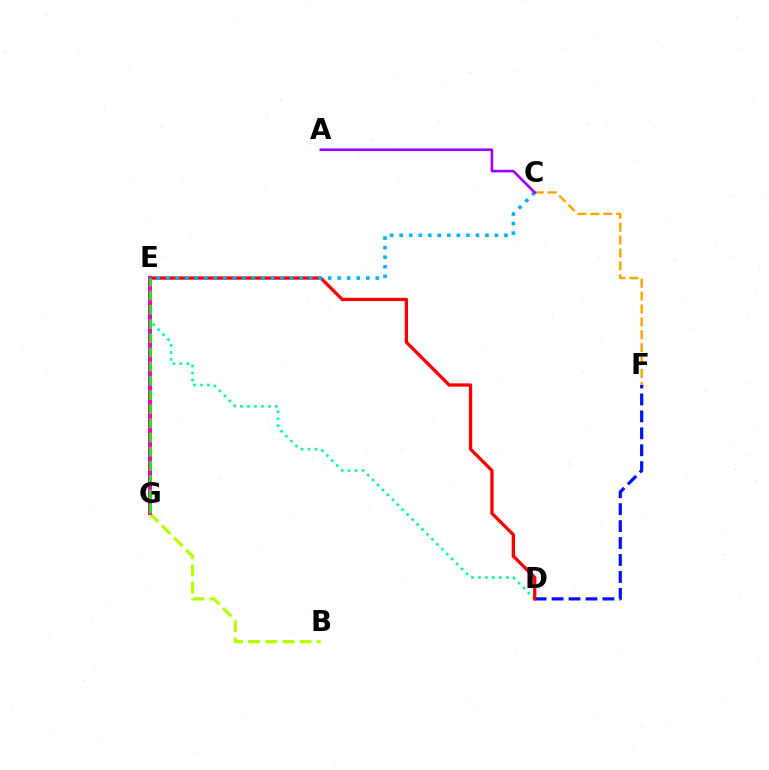{('C', 'F'): [{'color': '#ffa500', 'line_style': 'dashed', 'thickness': 1.75}], ('D', 'F'): [{'color': '#0010ff', 'line_style': 'dashed', 'thickness': 2.3}], ('D', 'E'): [{'color': '#00ff9d', 'line_style': 'dotted', 'thickness': 1.9}, {'color': '#ff0000', 'line_style': 'solid', 'thickness': 2.36}], ('B', 'G'): [{'color': '#b3ff00', 'line_style': 'dashed', 'thickness': 2.34}], ('E', 'G'): [{'color': '#ff00bd', 'line_style': 'solid', 'thickness': 2.88}, {'color': '#08ff00', 'line_style': 'dashed', 'thickness': 1.93}], ('C', 'E'): [{'color': '#00b5ff', 'line_style': 'dotted', 'thickness': 2.59}], ('A', 'C'): [{'color': '#9b00ff', 'line_style': 'solid', 'thickness': 1.9}]}